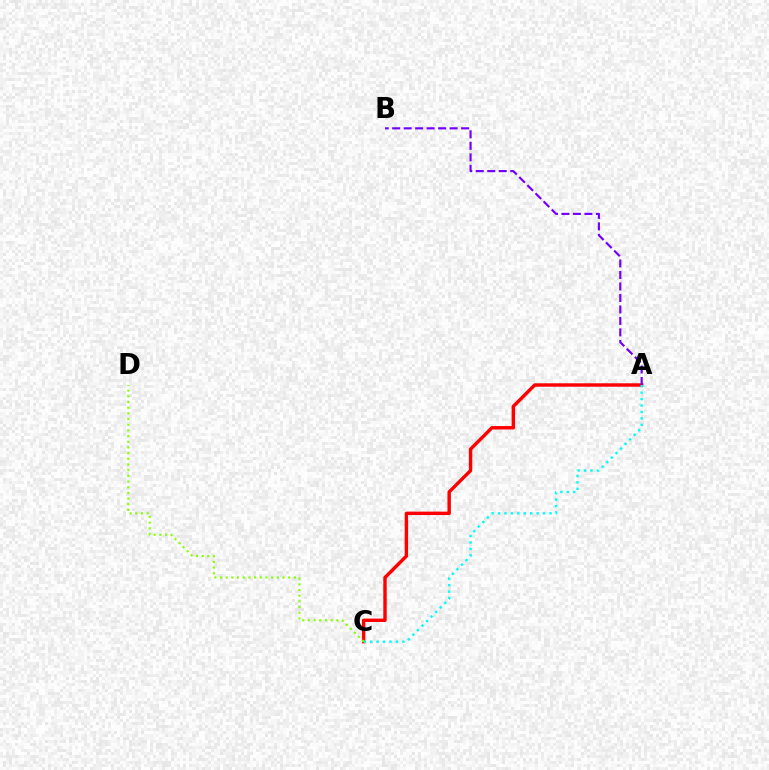{('A', 'C'): [{'color': '#ff0000', 'line_style': 'solid', 'thickness': 2.46}, {'color': '#00fff6', 'line_style': 'dotted', 'thickness': 1.75}], ('C', 'D'): [{'color': '#84ff00', 'line_style': 'dotted', 'thickness': 1.54}], ('A', 'B'): [{'color': '#7200ff', 'line_style': 'dashed', 'thickness': 1.56}]}